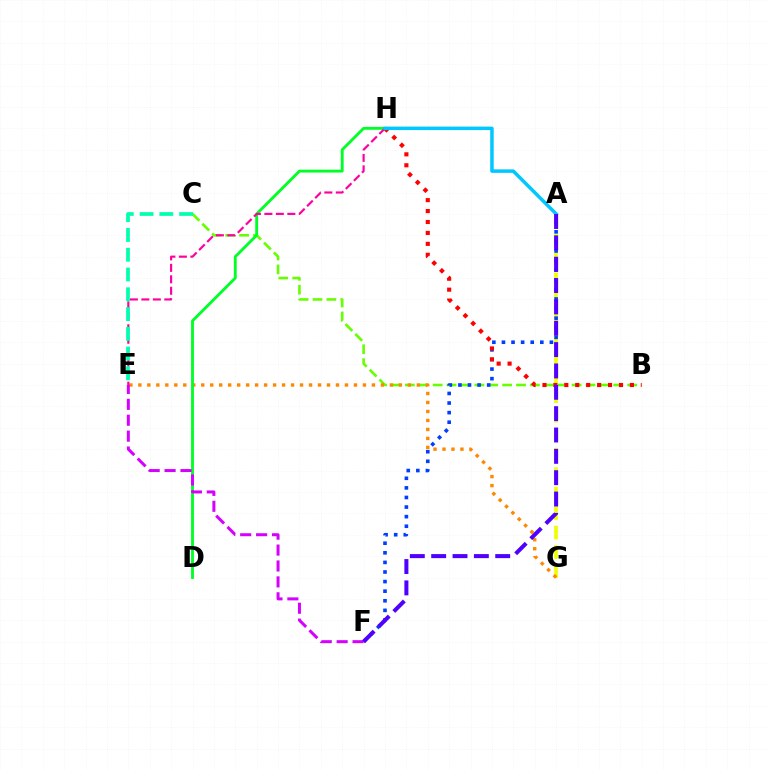{('A', 'G'): [{'color': '#eeff00', 'line_style': 'dashed', 'thickness': 2.65}], ('B', 'C'): [{'color': '#66ff00', 'line_style': 'dashed', 'thickness': 1.89}], ('A', 'F'): [{'color': '#003fff', 'line_style': 'dotted', 'thickness': 2.61}, {'color': '#4f00ff', 'line_style': 'dashed', 'thickness': 2.9}], ('B', 'H'): [{'color': '#ff0000', 'line_style': 'dotted', 'thickness': 2.97}], ('E', 'G'): [{'color': '#ff8800', 'line_style': 'dotted', 'thickness': 2.44}], ('D', 'H'): [{'color': '#00ff27', 'line_style': 'solid', 'thickness': 2.06}], ('E', 'H'): [{'color': '#ff00a0', 'line_style': 'dashed', 'thickness': 1.56}], ('C', 'E'): [{'color': '#00ffaf', 'line_style': 'dashed', 'thickness': 2.69}], ('A', 'H'): [{'color': '#00c7ff', 'line_style': 'solid', 'thickness': 2.5}], ('E', 'F'): [{'color': '#d600ff', 'line_style': 'dashed', 'thickness': 2.16}]}